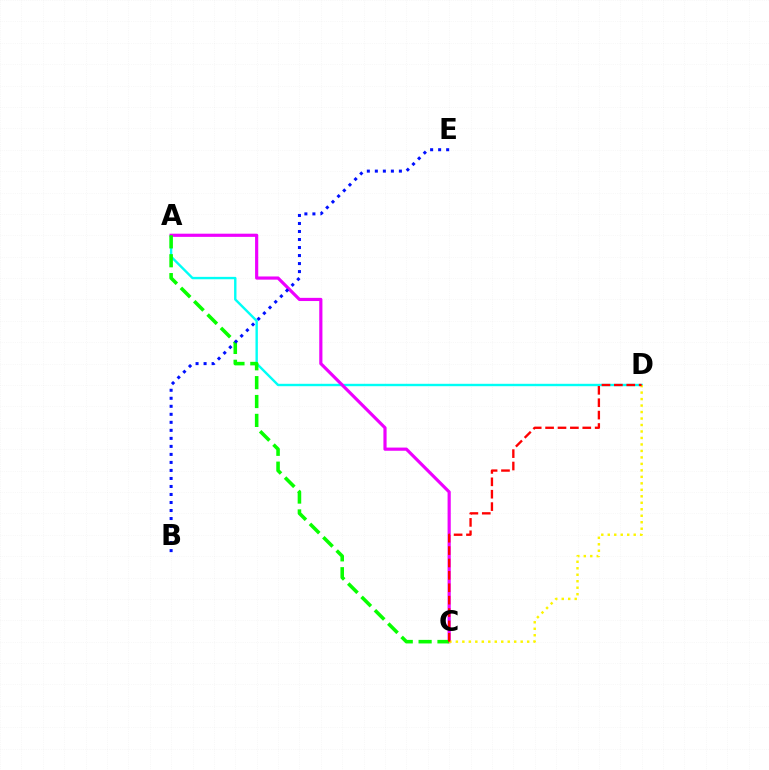{('A', 'D'): [{'color': '#00fff6', 'line_style': 'solid', 'thickness': 1.72}], ('A', 'C'): [{'color': '#ee00ff', 'line_style': 'solid', 'thickness': 2.29}, {'color': '#08ff00', 'line_style': 'dashed', 'thickness': 2.56}], ('C', 'D'): [{'color': '#fcf500', 'line_style': 'dotted', 'thickness': 1.76}, {'color': '#ff0000', 'line_style': 'dashed', 'thickness': 1.68}], ('B', 'E'): [{'color': '#0010ff', 'line_style': 'dotted', 'thickness': 2.18}]}